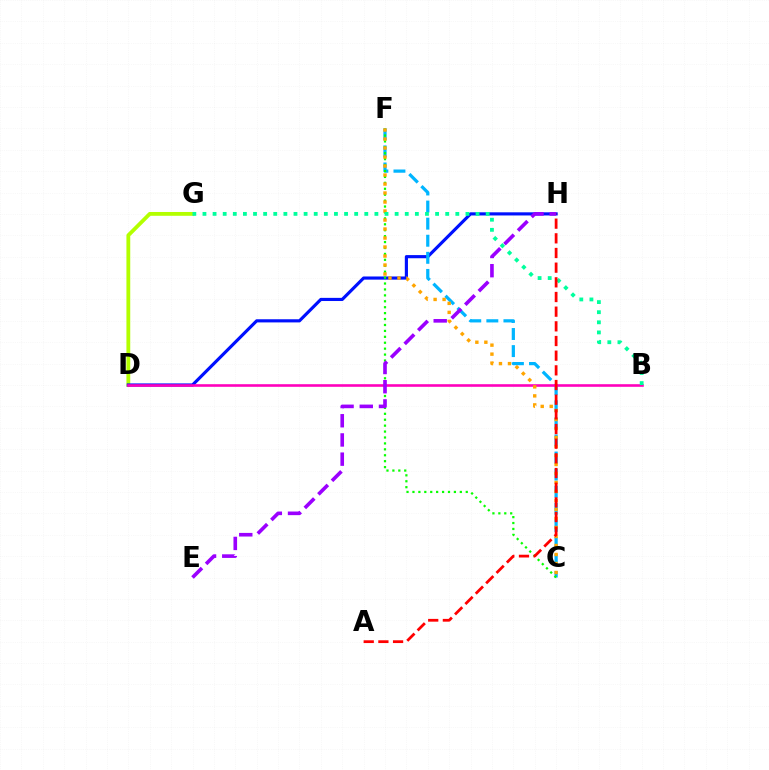{('D', 'G'): [{'color': '#b3ff00', 'line_style': 'solid', 'thickness': 2.75}], ('D', 'H'): [{'color': '#0010ff', 'line_style': 'solid', 'thickness': 2.27}], ('C', 'F'): [{'color': '#00b5ff', 'line_style': 'dashed', 'thickness': 2.32}, {'color': '#08ff00', 'line_style': 'dotted', 'thickness': 1.61}, {'color': '#ffa500', 'line_style': 'dotted', 'thickness': 2.45}], ('B', 'D'): [{'color': '#ff00bd', 'line_style': 'solid', 'thickness': 1.88}], ('E', 'H'): [{'color': '#9b00ff', 'line_style': 'dashed', 'thickness': 2.61}], ('B', 'G'): [{'color': '#00ff9d', 'line_style': 'dotted', 'thickness': 2.75}], ('A', 'H'): [{'color': '#ff0000', 'line_style': 'dashed', 'thickness': 1.99}]}